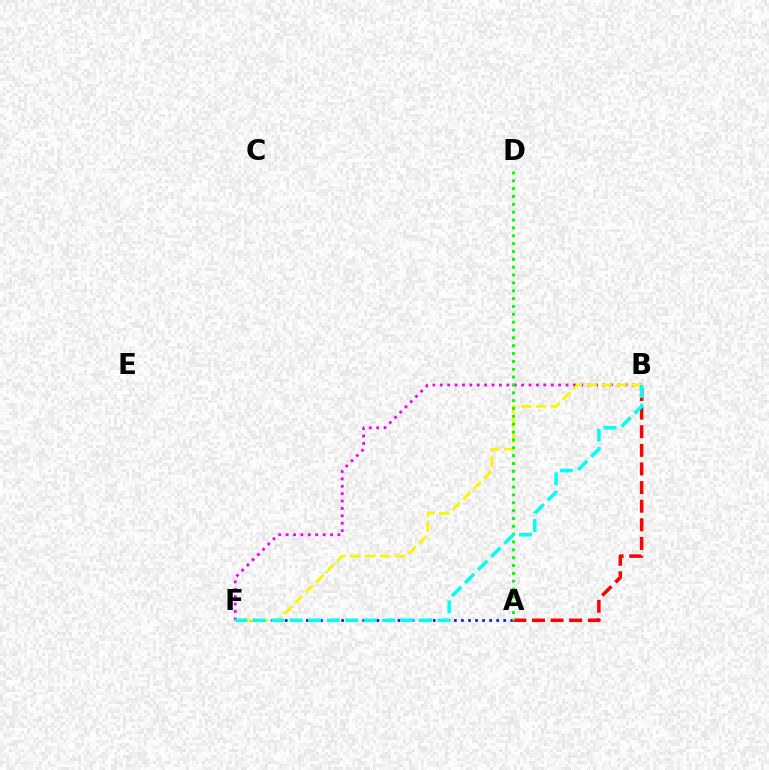{('B', 'F'): [{'color': '#ee00ff', 'line_style': 'dotted', 'thickness': 2.01}, {'color': '#fcf500', 'line_style': 'dashed', 'thickness': 2.02}, {'color': '#00fff6', 'line_style': 'dashed', 'thickness': 2.51}], ('A', 'F'): [{'color': '#0010ff', 'line_style': 'dotted', 'thickness': 1.92}], ('A', 'B'): [{'color': '#ff0000', 'line_style': 'dashed', 'thickness': 2.53}], ('A', 'D'): [{'color': '#08ff00', 'line_style': 'dotted', 'thickness': 2.13}]}